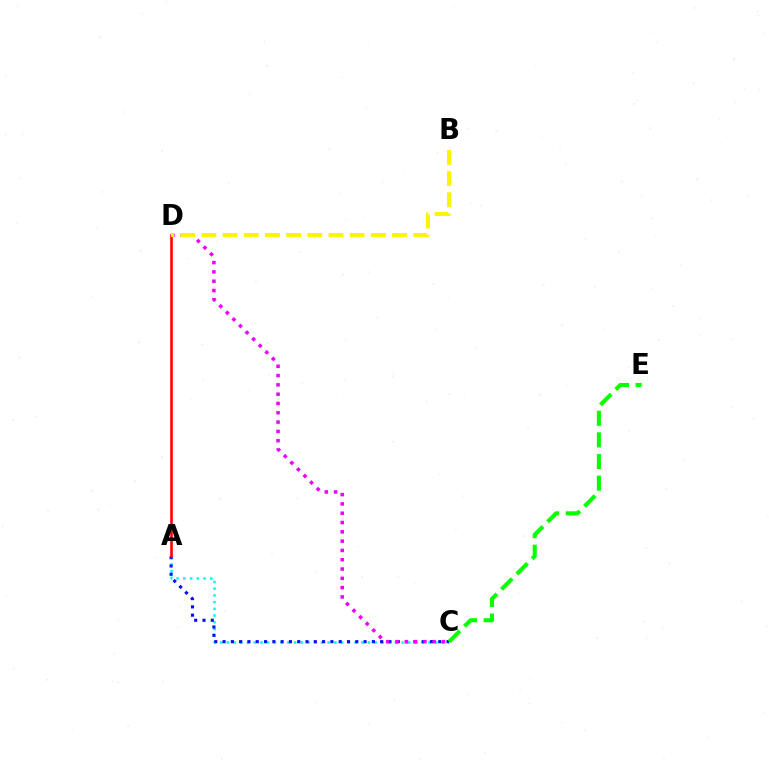{('A', 'C'): [{'color': '#00fff6', 'line_style': 'dotted', 'thickness': 1.83}, {'color': '#0010ff', 'line_style': 'dotted', 'thickness': 2.25}], ('A', 'D'): [{'color': '#ff0000', 'line_style': 'solid', 'thickness': 1.86}], ('C', 'D'): [{'color': '#ee00ff', 'line_style': 'dotted', 'thickness': 2.53}], ('C', 'E'): [{'color': '#08ff00', 'line_style': 'dashed', 'thickness': 2.94}], ('B', 'D'): [{'color': '#fcf500', 'line_style': 'dashed', 'thickness': 2.88}]}